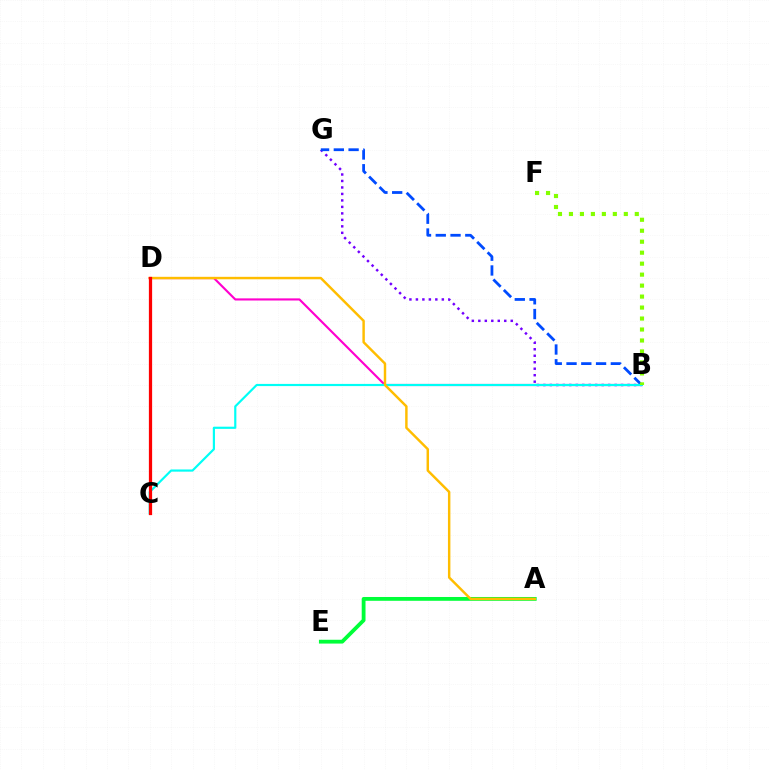{('B', 'D'): [{'color': '#ff00cf', 'line_style': 'solid', 'thickness': 1.54}], ('B', 'G'): [{'color': '#7200ff', 'line_style': 'dotted', 'thickness': 1.76}, {'color': '#004bff', 'line_style': 'dashed', 'thickness': 2.01}], ('A', 'E'): [{'color': '#00ff39', 'line_style': 'solid', 'thickness': 2.74}], ('B', 'C'): [{'color': '#00fff6', 'line_style': 'solid', 'thickness': 1.57}], ('A', 'D'): [{'color': '#ffbd00', 'line_style': 'solid', 'thickness': 1.77}], ('C', 'D'): [{'color': '#ff0000', 'line_style': 'solid', 'thickness': 2.34}], ('B', 'F'): [{'color': '#84ff00', 'line_style': 'dotted', 'thickness': 2.98}]}